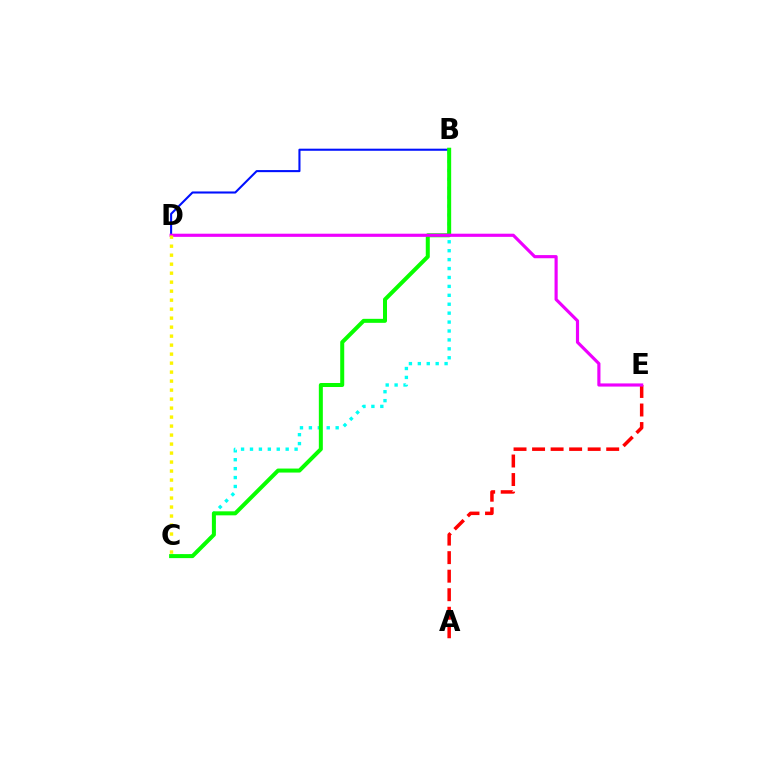{('B', 'D'): [{'color': '#0010ff', 'line_style': 'solid', 'thickness': 1.5}], ('B', 'C'): [{'color': '#00fff6', 'line_style': 'dotted', 'thickness': 2.42}, {'color': '#08ff00', 'line_style': 'solid', 'thickness': 2.88}], ('A', 'E'): [{'color': '#ff0000', 'line_style': 'dashed', 'thickness': 2.52}], ('D', 'E'): [{'color': '#ee00ff', 'line_style': 'solid', 'thickness': 2.27}], ('C', 'D'): [{'color': '#fcf500', 'line_style': 'dotted', 'thickness': 2.44}]}